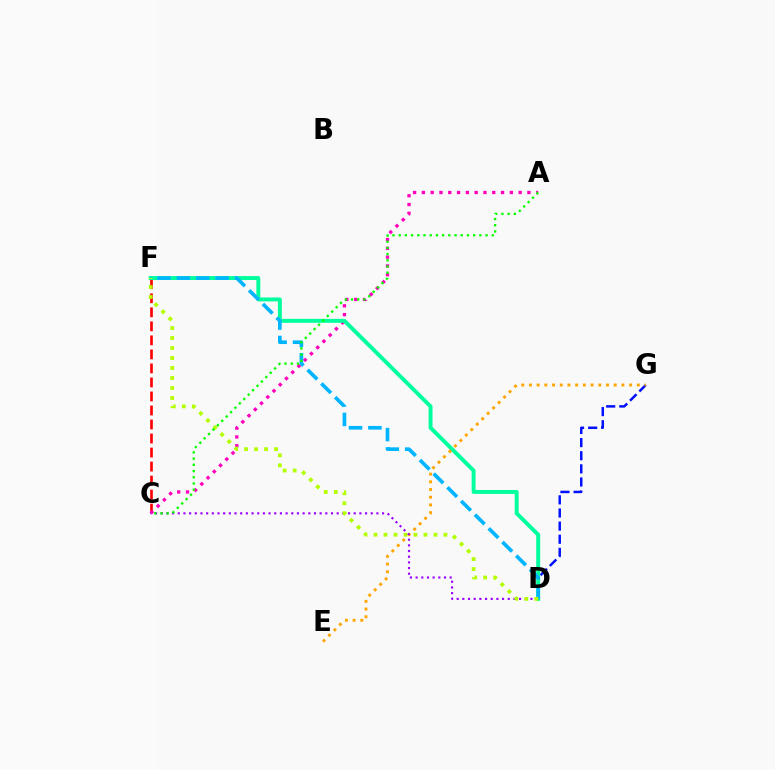{('C', 'F'): [{'color': '#ff0000', 'line_style': 'dashed', 'thickness': 1.9}], ('D', 'G'): [{'color': '#0010ff', 'line_style': 'dashed', 'thickness': 1.78}], ('A', 'C'): [{'color': '#ff00bd', 'line_style': 'dotted', 'thickness': 2.39}, {'color': '#08ff00', 'line_style': 'dotted', 'thickness': 1.69}], ('D', 'F'): [{'color': '#00ff9d', 'line_style': 'solid', 'thickness': 2.83}, {'color': '#00b5ff', 'line_style': 'dashed', 'thickness': 2.64}, {'color': '#b3ff00', 'line_style': 'dotted', 'thickness': 2.71}], ('E', 'G'): [{'color': '#ffa500', 'line_style': 'dotted', 'thickness': 2.09}], ('C', 'D'): [{'color': '#9b00ff', 'line_style': 'dotted', 'thickness': 1.54}]}